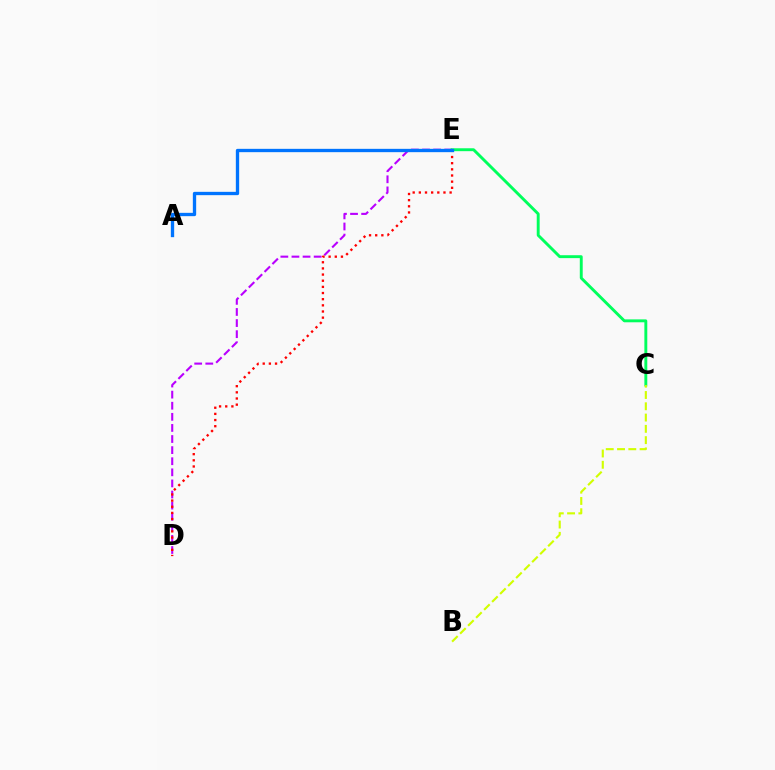{('D', 'E'): [{'color': '#b900ff', 'line_style': 'dashed', 'thickness': 1.51}, {'color': '#ff0000', 'line_style': 'dotted', 'thickness': 1.67}], ('C', 'E'): [{'color': '#00ff5c', 'line_style': 'solid', 'thickness': 2.09}], ('A', 'E'): [{'color': '#0074ff', 'line_style': 'solid', 'thickness': 2.4}], ('B', 'C'): [{'color': '#d1ff00', 'line_style': 'dashed', 'thickness': 1.53}]}